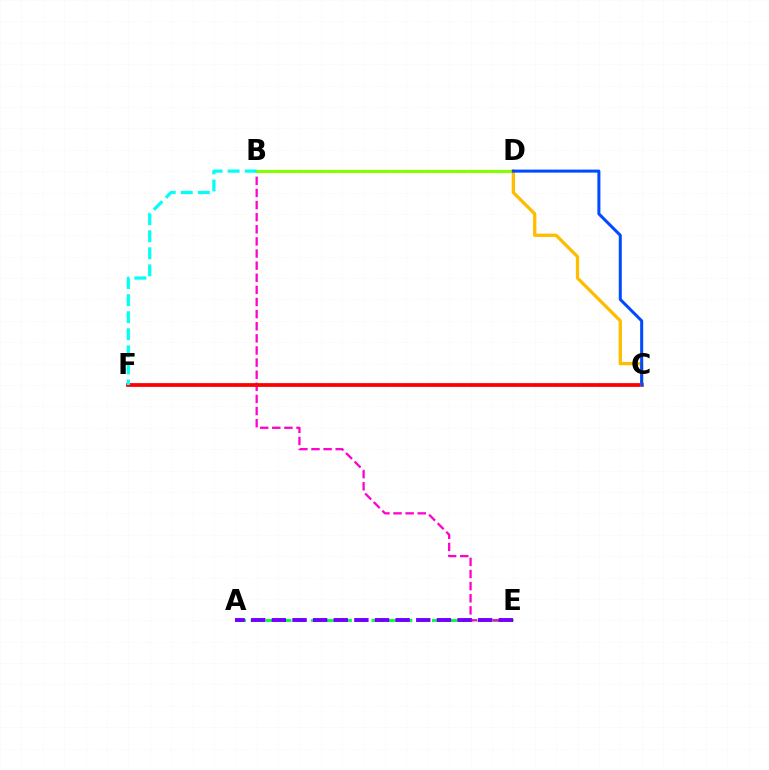{('A', 'E'): [{'color': '#00ff39', 'line_style': 'dashed', 'thickness': 2.05}, {'color': '#7200ff', 'line_style': 'dashed', 'thickness': 2.8}], ('B', 'E'): [{'color': '#ff00cf', 'line_style': 'dashed', 'thickness': 1.65}], ('B', 'D'): [{'color': '#84ff00', 'line_style': 'solid', 'thickness': 2.29}], ('C', 'F'): [{'color': '#ff0000', 'line_style': 'solid', 'thickness': 2.71}], ('C', 'D'): [{'color': '#ffbd00', 'line_style': 'solid', 'thickness': 2.37}, {'color': '#004bff', 'line_style': 'solid', 'thickness': 2.18}], ('B', 'F'): [{'color': '#00fff6', 'line_style': 'dashed', 'thickness': 2.32}]}